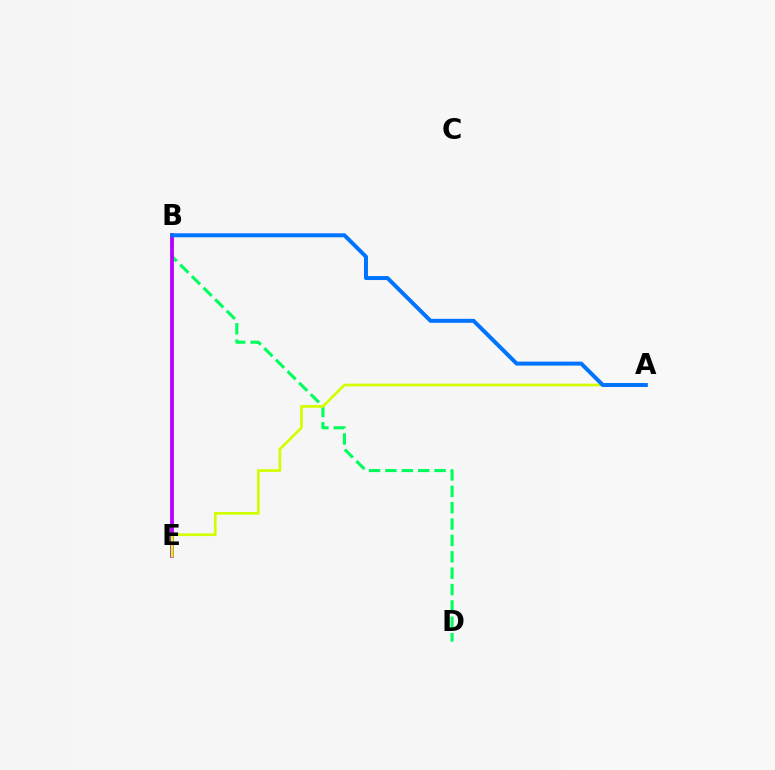{('B', 'D'): [{'color': '#00ff5c', 'line_style': 'dashed', 'thickness': 2.22}], ('B', 'E'): [{'color': '#ff0000', 'line_style': 'solid', 'thickness': 1.57}, {'color': '#b900ff', 'line_style': 'solid', 'thickness': 2.71}], ('A', 'E'): [{'color': '#d1ff00', 'line_style': 'solid', 'thickness': 1.94}], ('A', 'B'): [{'color': '#0074ff', 'line_style': 'solid', 'thickness': 2.87}]}